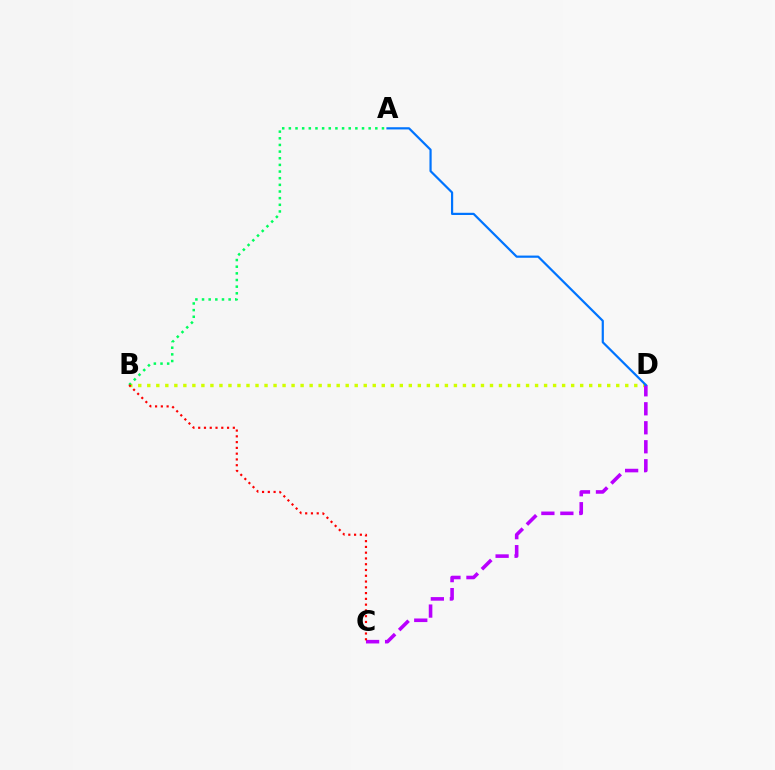{('B', 'D'): [{'color': '#d1ff00', 'line_style': 'dotted', 'thickness': 2.45}], ('A', 'B'): [{'color': '#00ff5c', 'line_style': 'dotted', 'thickness': 1.81}], ('C', 'D'): [{'color': '#b900ff', 'line_style': 'dashed', 'thickness': 2.58}], ('B', 'C'): [{'color': '#ff0000', 'line_style': 'dotted', 'thickness': 1.57}], ('A', 'D'): [{'color': '#0074ff', 'line_style': 'solid', 'thickness': 1.59}]}